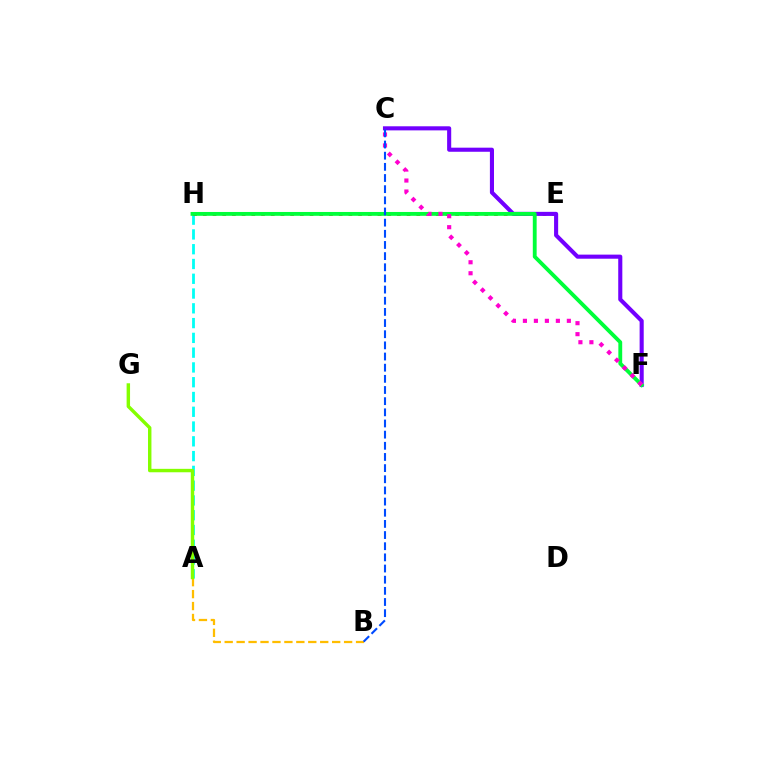{('A', 'B'): [{'color': '#ffbd00', 'line_style': 'dashed', 'thickness': 1.62}], ('A', 'H'): [{'color': '#00fff6', 'line_style': 'dashed', 'thickness': 2.01}], ('E', 'H'): [{'color': '#ff0000', 'line_style': 'dotted', 'thickness': 2.64}], ('C', 'F'): [{'color': '#7200ff', 'line_style': 'solid', 'thickness': 2.95}, {'color': '#ff00cf', 'line_style': 'dotted', 'thickness': 2.98}], ('F', 'H'): [{'color': '#00ff39', 'line_style': 'solid', 'thickness': 2.77}], ('A', 'G'): [{'color': '#84ff00', 'line_style': 'solid', 'thickness': 2.47}], ('B', 'C'): [{'color': '#004bff', 'line_style': 'dashed', 'thickness': 1.52}]}